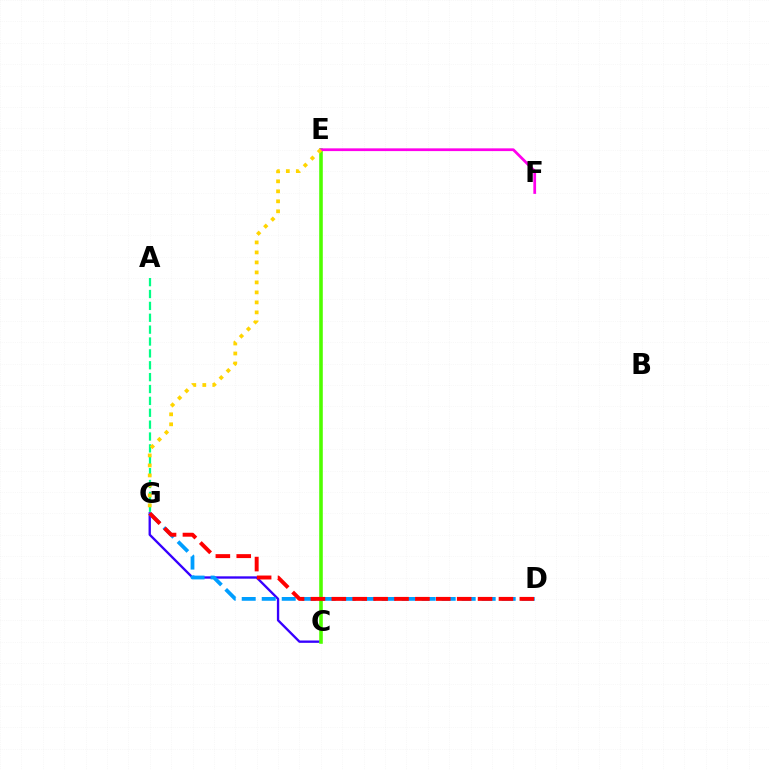{('C', 'G'): [{'color': '#3700ff', 'line_style': 'solid', 'thickness': 1.69}], ('C', 'E'): [{'color': '#4fff00', 'line_style': 'solid', 'thickness': 2.58}], ('D', 'G'): [{'color': '#009eff', 'line_style': 'dashed', 'thickness': 2.72}, {'color': '#ff0000', 'line_style': 'dashed', 'thickness': 2.84}], ('A', 'G'): [{'color': '#00ff86', 'line_style': 'dashed', 'thickness': 1.61}], ('E', 'F'): [{'color': '#ff00ed', 'line_style': 'solid', 'thickness': 1.98}], ('E', 'G'): [{'color': '#ffd500', 'line_style': 'dotted', 'thickness': 2.72}]}